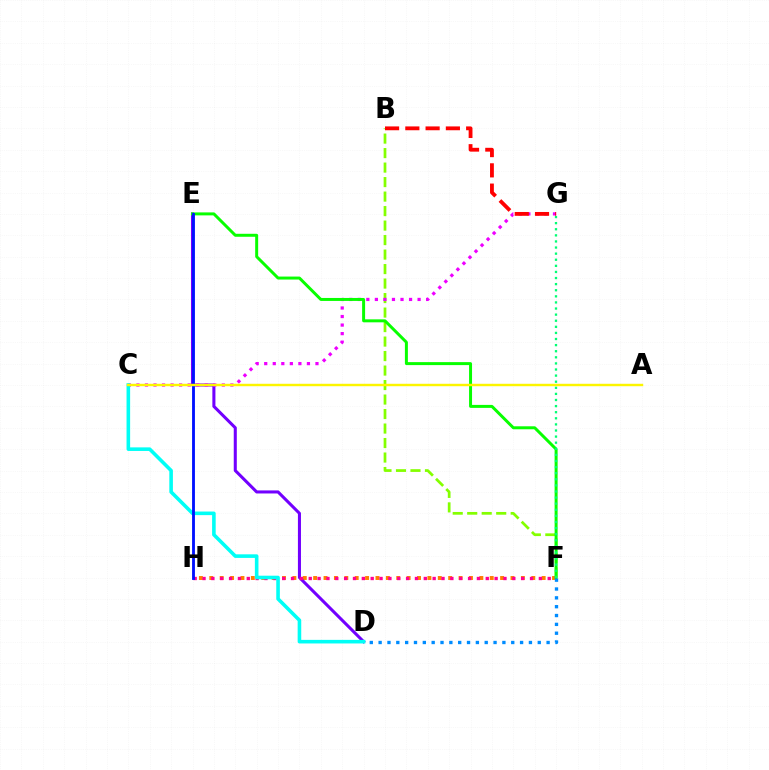{('B', 'F'): [{'color': '#84ff00', 'line_style': 'dashed', 'thickness': 1.97}], ('F', 'H'): [{'color': '#ff7c00', 'line_style': 'dotted', 'thickness': 2.82}, {'color': '#ff0094', 'line_style': 'dotted', 'thickness': 2.4}], ('D', 'E'): [{'color': '#7200ff', 'line_style': 'solid', 'thickness': 2.2}], ('C', 'G'): [{'color': '#ee00ff', 'line_style': 'dotted', 'thickness': 2.32}], ('E', 'F'): [{'color': '#08ff00', 'line_style': 'solid', 'thickness': 2.14}], ('F', 'G'): [{'color': '#00ff74', 'line_style': 'dotted', 'thickness': 1.66}], ('C', 'D'): [{'color': '#00fff6', 'line_style': 'solid', 'thickness': 2.59}], ('E', 'H'): [{'color': '#0010ff', 'line_style': 'solid', 'thickness': 2.05}], ('D', 'F'): [{'color': '#008cff', 'line_style': 'dotted', 'thickness': 2.4}], ('A', 'C'): [{'color': '#fcf500', 'line_style': 'solid', 'thickness': 1.74}], ('B', 'G'): [{'color': '#ff0000', 'line_style': 'dashed', 'thickness': 2.75}]}